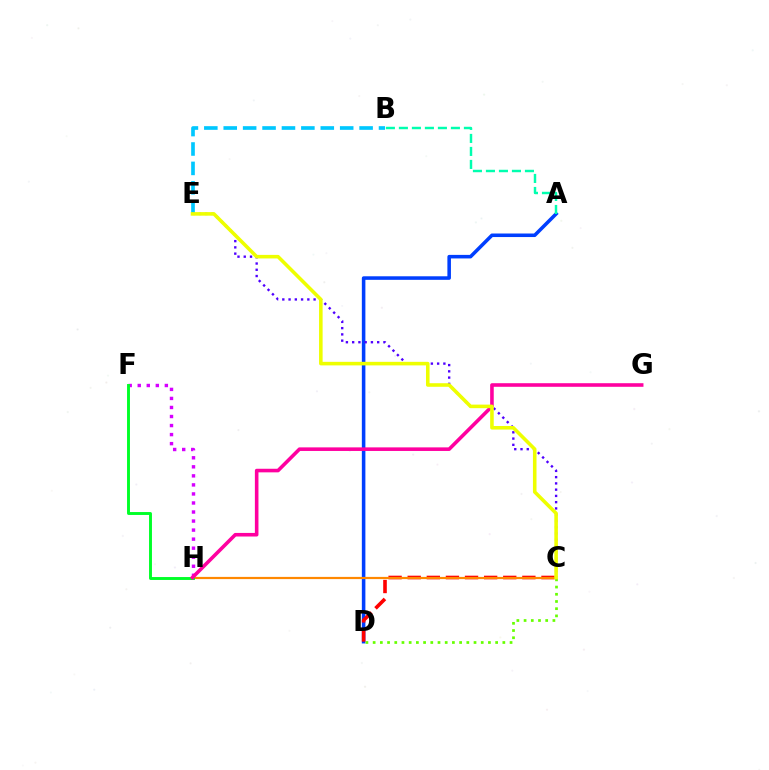{('B', 'E'): [{'color': '#00c7ff', 'line_style': 'dashed', 'thickness': 2.64}], ('A', 'D'): [{'color': '#003fff', 'line_style': 'solid', 'thickness': 2.56}], ('C', 'E'): [{'color': '#4f00ff', 'line_style': 'dotted', 'thickness': 1.7}, {'color': '#eeff00', 'line_style': 'solid', 'thickness': 2.57}], ('F', 'H'): [{'color': '#d600ff', 'line_style': 'dotted', 'thickness': 2.46}, {'color': '#00ff27', 'line_style': 'solid', 'thickness': 2.1}], ('C', 'D'): [{'color': '#66ff00', 'line_style': 'dotted', 'thickness': 1.96}, {'color': '#ff0000', 'line_style': 'dashed', 'thickness': 2.6}], ('A', 'B'): [{'color': '#00ffaf', 'line_style': 'dashed', 'thickness': 1.77}], ('C', 'H'): [{'color': '#ff8800', 'line_style': 'solid', 'thickness': 1.58}], ('G', 'H'): [{'color': '#ff00a0', 'line_style': 'solid', 'thickness': 2.58}]}